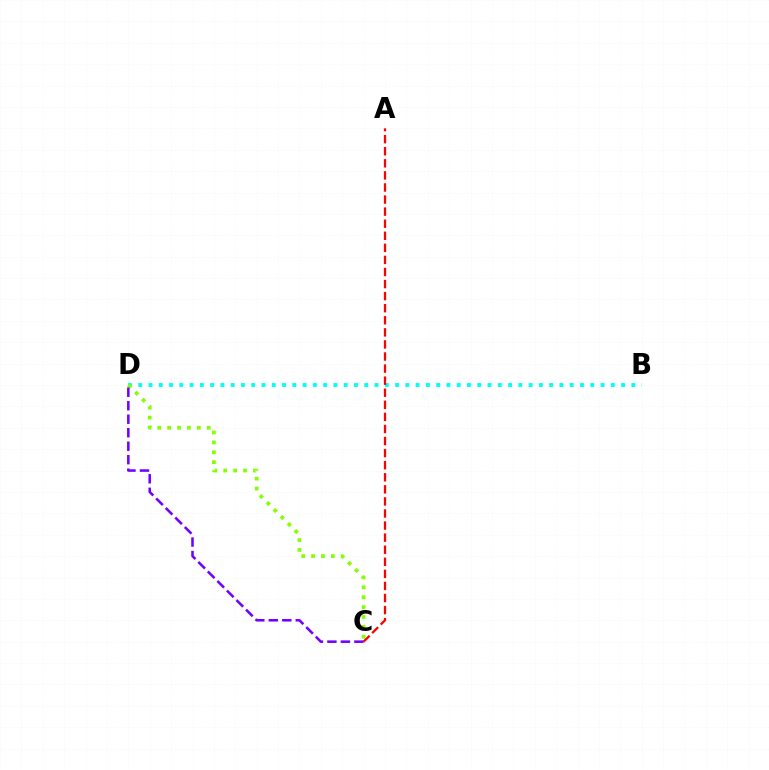{('B', 'D'): [{'color': '#00fff6', 'line_style': 'dotted', 'thickness': 2.79}], ('C', 'D'): [{'color': '#84ff00', 'line_style': 'dotted', 'thickness': 2.69}, {'color': '#7200ff', 'line_style': 'dashed', 'thickness': 1.83}], ('A', 'C'): [{'color': '#ff0000', 'line_style': 'dashed', 'thickness': 1.64}]}